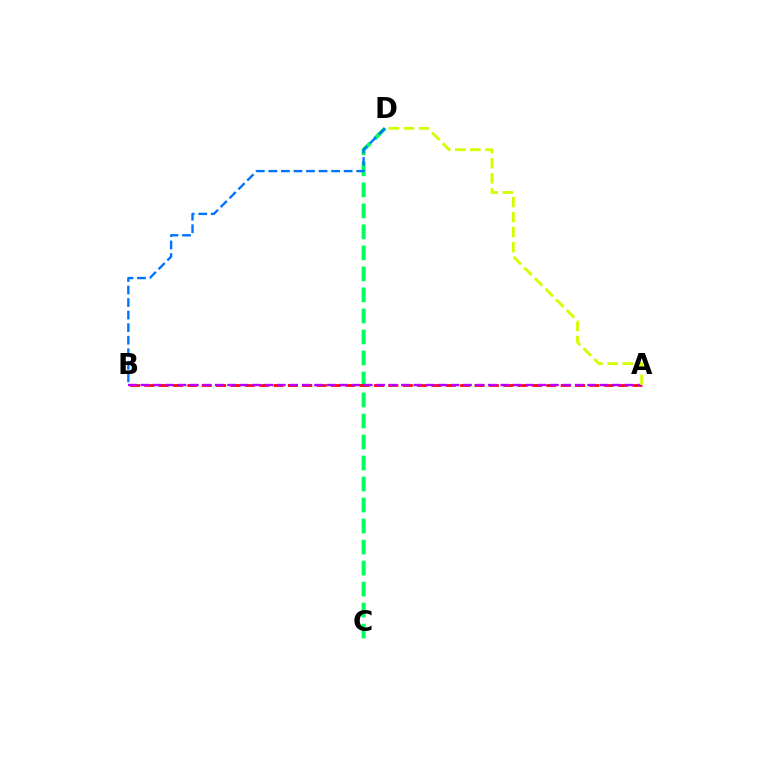{('C', 'D'): [{'color': '#00ff5c', 'line_style': 'dashed', 'thickness': 2.85}], ('A', 'B'): [{'color': '#ff0000', 'line_style': 'dashed', 'thickness': 1.95}, {'color': '#b900ff', 'line_style': 'dashed', 'thickness': 1.69}], ('A', 'D'): [{'color': '#d1ff00', 'line_style': 'dashed', 'thickness': 2.04}], ('B', 'D'): [{'color': '#0074ff', 'line_style': 'dashed', 'thickness': 1.7}]}